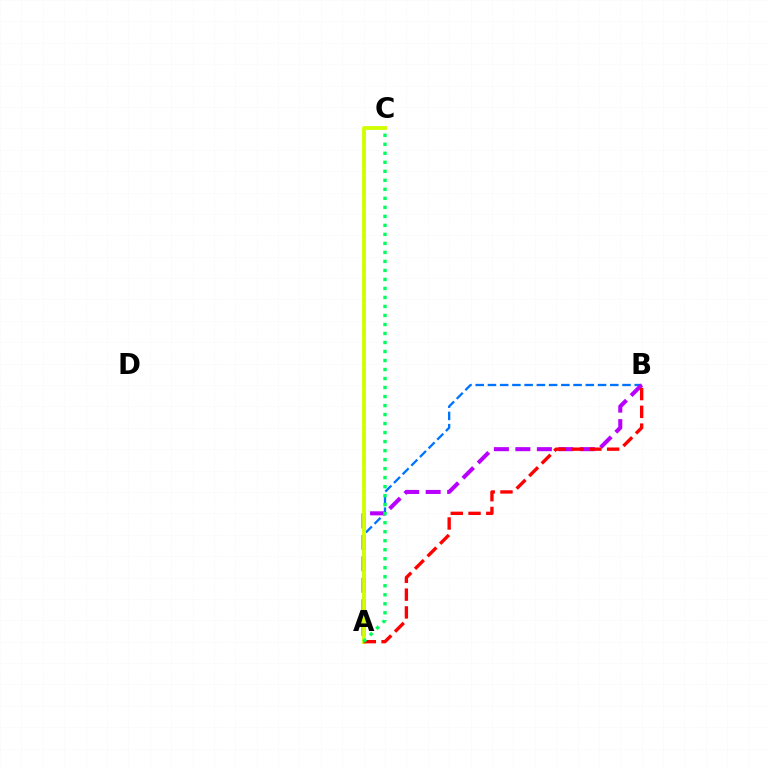{('A', 'B'): [{'color': '#0074ff', 'line_style': 'dashed', 'thickness': 1.66}, {'color': '#b900ff', 'line_style': 'dashed', 'thickness': 2.92}, {'color': '#ff0000', 'line_style': 'dashed', 'thickness': 2.41}], ('A', 'C'): [{'color': '#d1ff00', 'line_style': 'solid', 'thickness': 2.76}, {'color': '#00ff5c', 'line_style': 'dotted', 'thickness': 2.45}]}